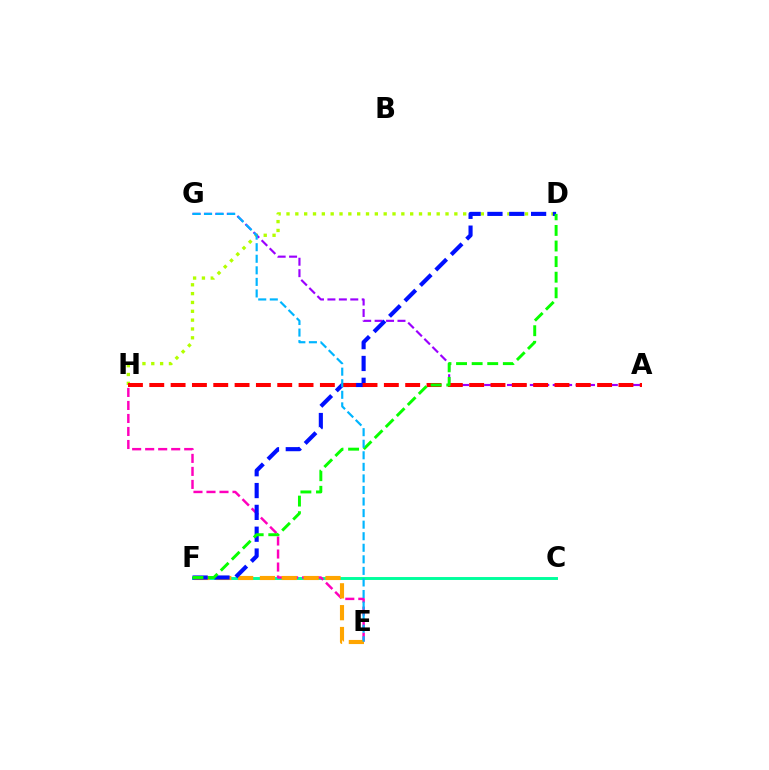{('C', 'F'): [{'color': '#00ff9d', 'line_style': 'solid', 'thickness': 2.11}], ('D', 'H'): [{'color': '#b3ff00', 'line_style': 'dotted', 'thickness': 2.4}], ('E', 'H'): [{'color': '#ff00bd', 'line_style': 'dashed', 'thickness': 1.77}], ('A', 'G'): [{'color': '#9b00ff', 'line_style': 'dashed', 'thickness': 1.55}], ('E', 'F'): [{'color': '#ffa500', 'line_style': 'dashed', 'thickness': 2.97}], ('D', 'F'): [{'color': '#0010ff', 'line_style': 'dashed', 'thickness': 2.97}, {'color': '#08ff00', 'line_style': 'dashed', 'thickness': 2.12}], ('A', 'H'): [{'color': '#ff0000', 'line_style': 'dashed', 'thickness': 2.9}], ('E', 'G'): [{'color': '#00b5ff', 'line_style': 'dashed', 'thickness': 1.57}]}